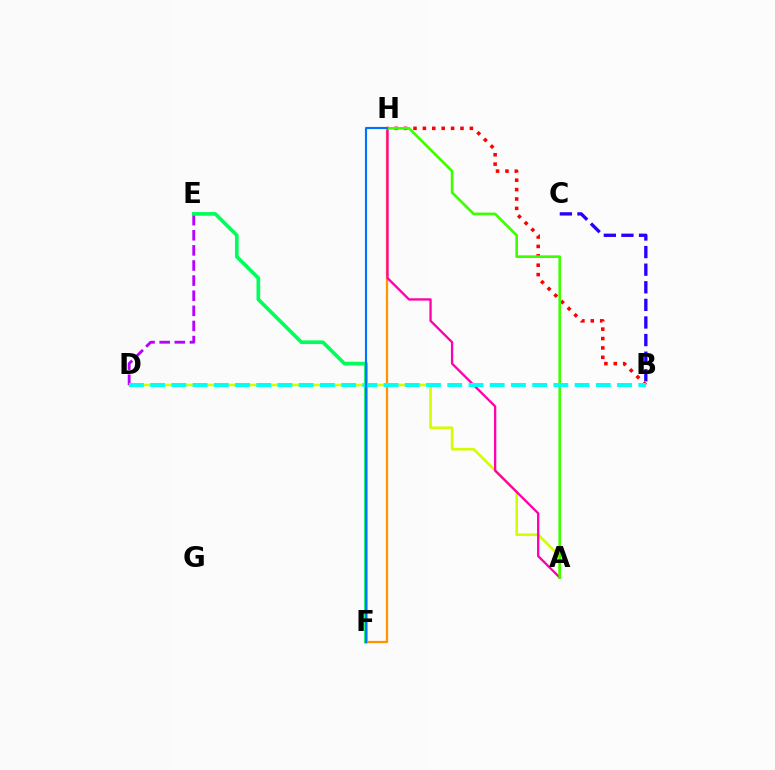{('A', 'D'): [{'color': '#d1ff00', 'line_style': 'solid', 'thickness': 1.89}], ('F', 'H'): [{'color': '#ff9400', 'line_style': 'solid', 'thickness': 1.64}, {'color': '#0074ff', 'line_style': 'solid', 'thickness': 1.55}], ('B', 'H'): [{'color': '#ff0000', 'line_style': 'dotted', 'thickness': 2.55}], ('D', 'E'): [{'color': '#b900ff', 'line_style': 'dashed', 'thickness': 2.05}], ('A', 'H'): [{'color': '#ff00ac', 'line_style': 'solid', 'thickness': 1.67}, {'color': '#3dff00', 'line_style': 'solid', 'thickness': 1.9}], ('E', 'F'): [{'color': '#00ff5c', 'line_style': 'solid', 'thickness': 2.65}], ('B', 'D'): [{'color': '#00fff6', 'line_style': 'dashed', 'thickness': 2.88}], ('B', 'C'): [{'color': '#2500ff', 'line_style': 'dashed', 'thickness': 2.39}]}